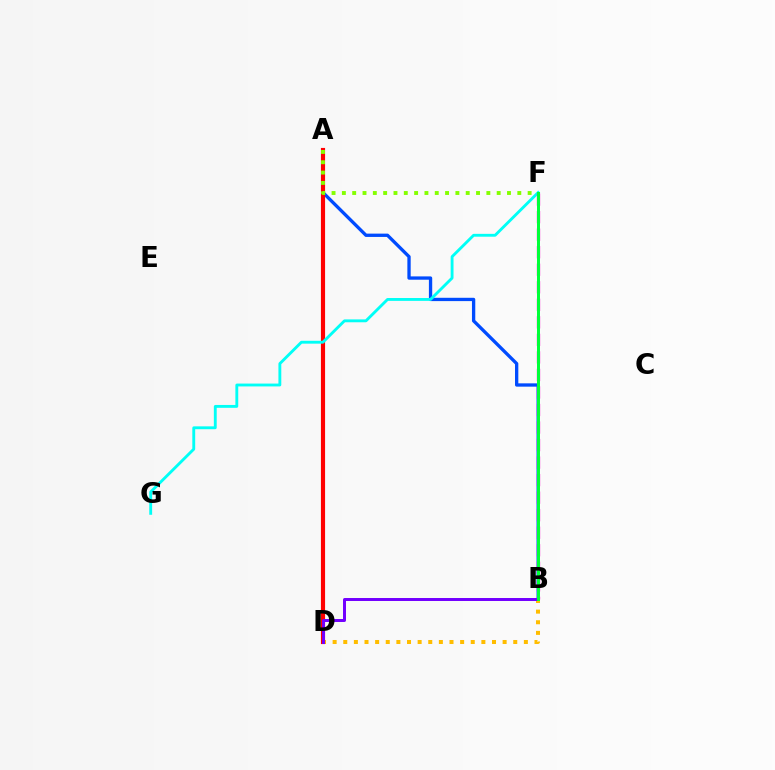{('B', 'D'): [{'color': '#ffbd00', 'line_style': 'dotted', 'thickness': 2.89}, {'color': '#7200ff', 'line_style': 'solid', 'thickness': 2.14}], ('A', 'B'): [{'color': '#004bff', 'line_style': 'solid', 'thickness': 2.39}], ('A', 'D'): [{'color': '#ff0000', 'line_style': 'solid', 'thickness': 2.99}], ('F', 'G'): [{'color': '#00fff6', 'line_style': 'solid', 'thickness': 2.06}], ('B', 'F'): [{'color': '#ff00cf', 'line_style': 'dashed', 'thickness': 2.38}, {'color': '#00ff39', 'line_style': 'solid', 'thickness': 2.15}], ('A', 'F'): [{'color': '#84ff00', 'line_style': 'dotted', 'thickness': 2.8}]}